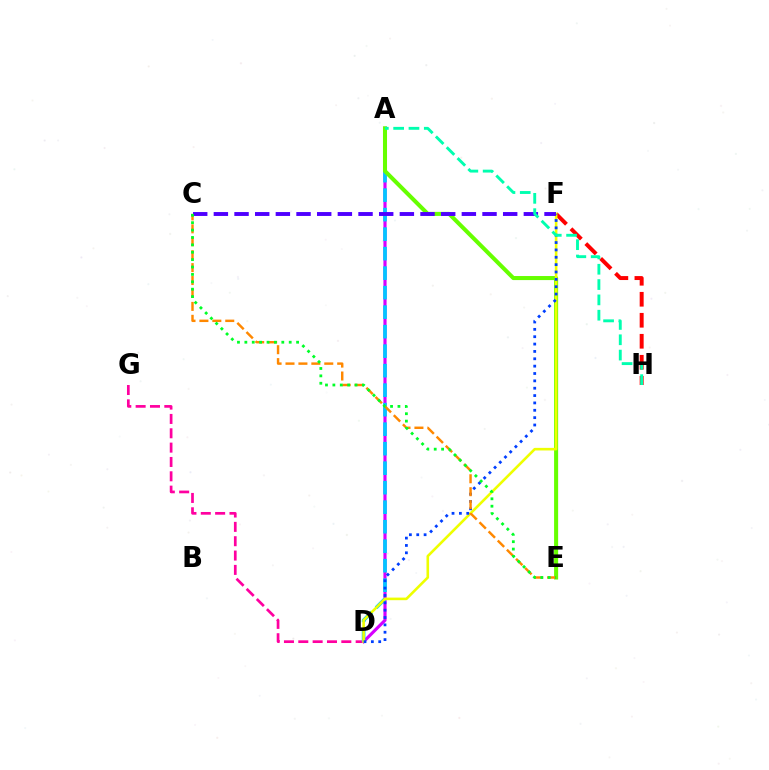{('F', 'H'): [{'color': '#ff0000', 'line_style': 'dashed', 'thickness': 2.85}], ('D', 'G'): [{'color': '#ff00a0', 'line_style': 'dashed', 'thickness': 1.95}], ('A', 'D'): [{'color': '#d600ff', 'line_style': 'solid', 'thickness': 2.27}, {'color': '#00c7ff', 'line_style': 'dashed', 'thickness': 2.65}], ('A', 'E'): [{'color': '#66ff00', 'line_style': 'solid', 'thickness': 2.92}], ('D', 'F'): [{'color': '#eeff00', 'line_style': 'solid', 'thickness': 1.87}, {'color': '#003fff', 'line_style': 'dotted', 'thickness': 2.0}], ('C', 'E'): [{'color': '#ff8800', 'line_style': 'dashed', 'thickness': 1.76}, {'color': '#00ff27', 'line_style': 'dotted', 'thickness': 2.01}], ('C', 'F'): [{'color': '#4f00ff', 'line_style': 'dashed', 'thickness': 2.81}], ('A', 'H'): [{'color': '#00ffaf', 'line_style': 'dashed', 'thickness': 2.08}]}